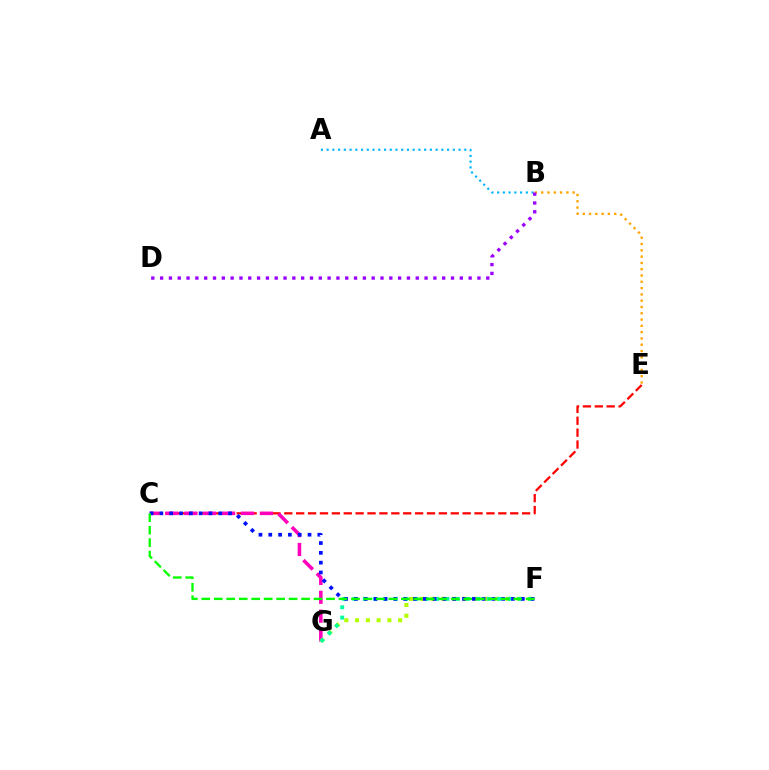{('C', 'E'): [{'color': '#ff0000', 'line_style': 'dashed', 'thickness': 1.62}], ('C', 'G'): [{'color': '#ff00bd', 'line_style': 'dashed', 'thickness': 2.57}], ('B', 'E'): [{'color': '#ffa500', 'line_style': 'dotted', 'thickness': 1.71}], ('F', 'G'): [{'color': '#b3ff00', 'line_style': 'dotted', 'thickness': 2.93}, {'color': '#00ff9d', 'line_style': 'dotted', 'thickness': 2.81}], ('A', 'B'): [{'color': '#00b5ff', 'line_style': 'dotted', 'thickness': 1.56}], ('C', 'F'): [{'color': '#0010ff', 'line_style': 'dotted', 'thickness': 2.67}, {'color': '#08ff00', 'line_style': 'dashed', 'thickness': 1.69}], ('B', 'D'): [{'color': '#9b00ff', 'line_style': 'dotted', 'thickness': 2.4}]}